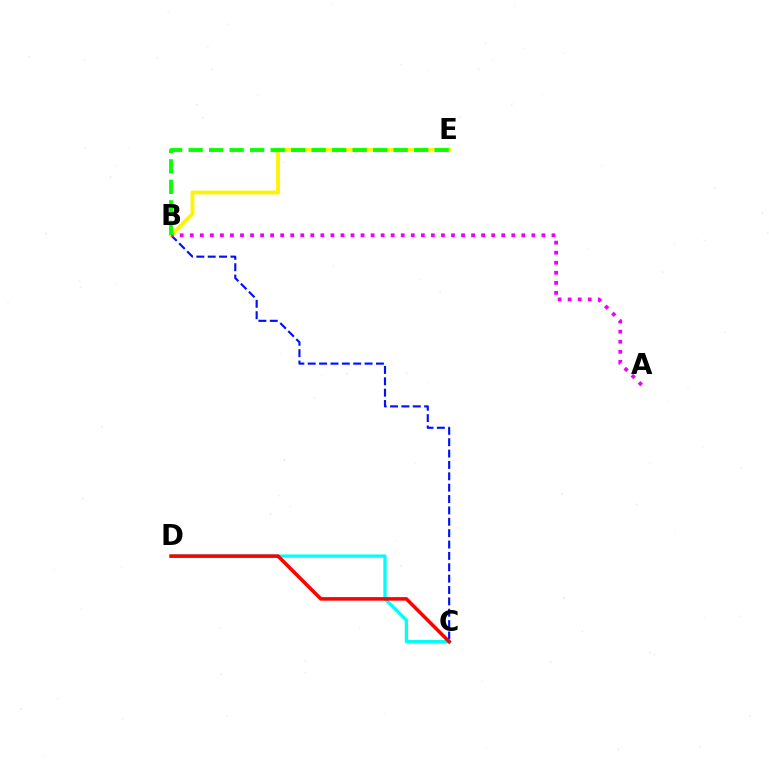{('C', 'D'): [{'color': '#00fff6', 'line_style': 'solid', 'thickness': 2.38}, {'color': '#ff0000', 'line_style': 'solid', 'thickness': 2.56}], ('B', 'C'): [{'color': '#0010ff', 'line_style': 'dashed', 'thickness': 1.54}], ('B', 'E'): [{'color': '#fcf500', 'line_style': 'solid', 'thickness': 2.76}, {'color': '#08ff00', 'line_style': 'dashed', 'thickness': 2.78}], ('A', 'B'): [{'color': '#ee00ff', 'line_style': 'dotted', 'thickness': 2.73}]}